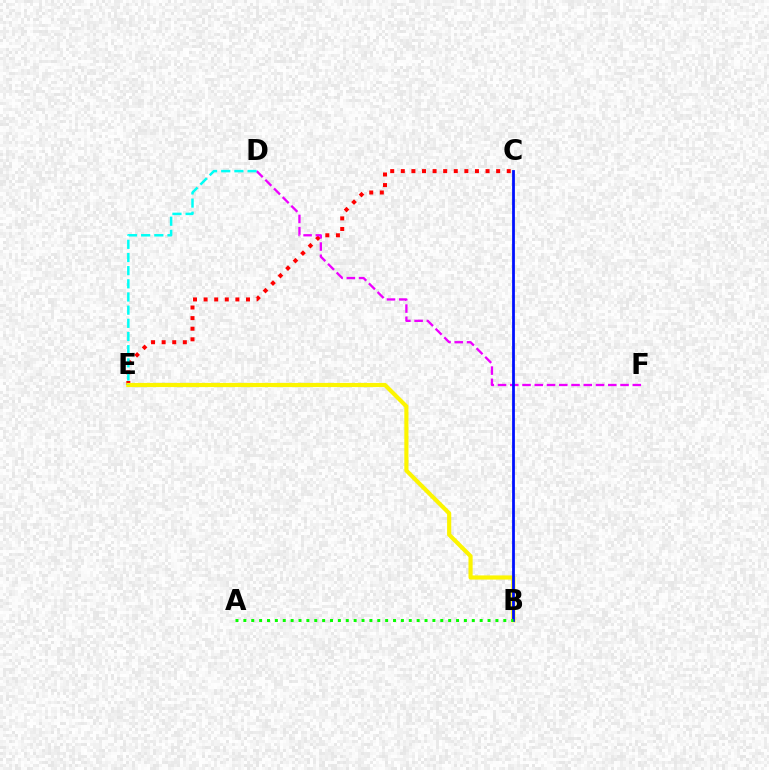{('C', 'E'): [{'color': '#ff0000', 'line_style': 'dotted', 'thickness': 2.88}], ('B', 'E'): [{'color': '#fcf500', 'line_style': 'solid', 'thickness': 2.98}], ('D', 'F'): [{'color': '#ee00ff', 'line_style': 'dashed', 'thickness': 1.66}], ('B', 'C'): [{'color': '#0010ff', 'line_style': 'solid', 'thickness': 2.01}], ('D', 'E'): [{'color': '#00fff6', 'line_style': 'dashed', 'thickness': 1.79}], ('A', 'B'): [{'color': '#08ff00', 'line_style': 'dotted', 'thickness': 2.14}]}